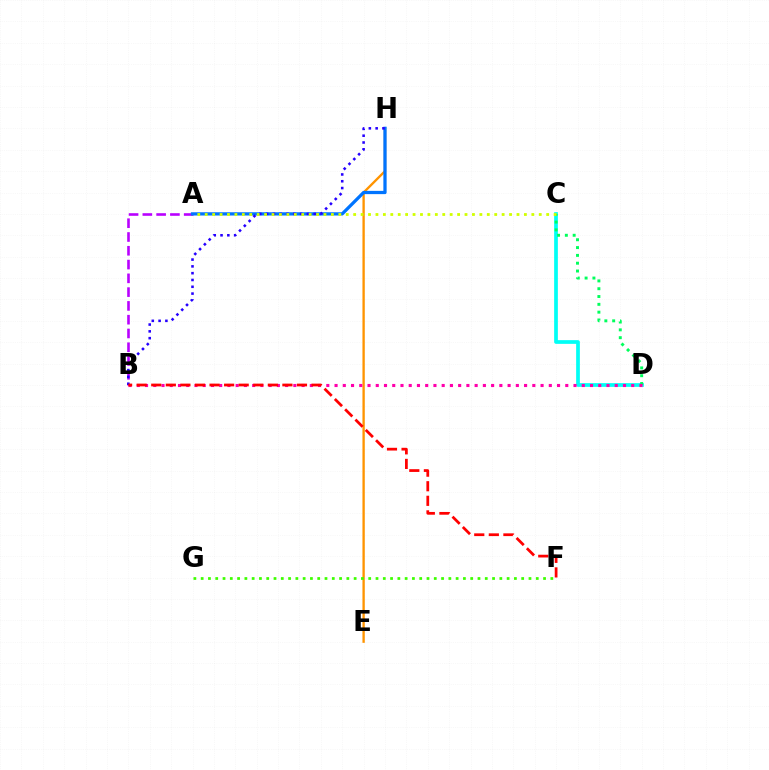{('E', 'H'): [{'color': '#ff9400', 'line_style': 'solid', 'thickness': 1.68}], ('A', 'B'): [{'color': '#b900ff', 'line_style': 'dashed', 'thickness': 1.87}], ('C', 'D'): [{'color': '#00fff6', 'line_style': 'solid', 'thickness': 2.67}, {'color': '#00ff5c', 'line_style': 'dotted', 'thickness': 2.12}], ('F', 'G'): [{'color': '#3dff00', 'line_style': 'dotted', 'thickness': 1.98}], ('A', 'H'): [{'color': '#0074ff', 'line_style': 'solid', 'thickness': 2.35}], ('B', 'D'): [{'color': '#ff00ac', 'line_style': 'dotted', 'thickness': 2.24}], ('B', 'H'): [{'color': '#2500ff', 'line_style': 'dotted', 'thickness': 1.85}], ('A', 'C'): [{'color': '#d1ff00', 'line_style': 'dotted', 'thickness': 2.02}], ('B', 'F'): [{'color': '#ff0000', 'line_style': 'dashed', 'thickness': 1.98}]}